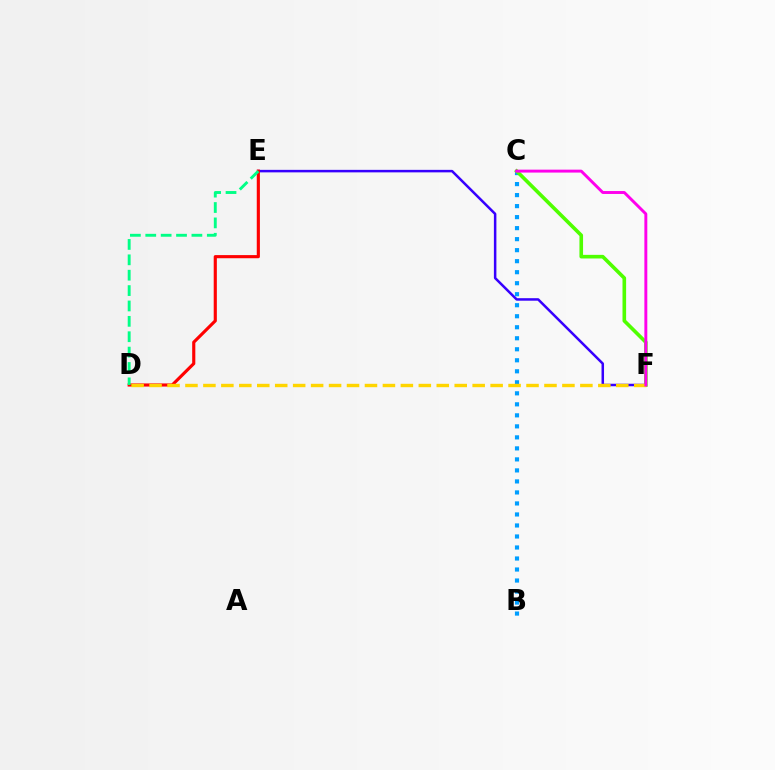{('E', 'F'): [{'color': '#3700ff', 'line_style': 'solid', 'thickness': 1.81}], ('D', 'E'): [{'color': '#ff0000', 'line_style': 'solid', 'thickness': 2.26}, {'color': '#00ff86', 'line_style': 'dashed', 'thickness': 2.09}], ('B', 'C'): [{'color': '#009eff', 'line_style': 'dotted', 'thickness': 2.99}], ('C', 'F'): [{'color': '#4fff00', 'line_style': 'solid', 'thickness': 2.61}, {'color': '#ff00ed', 'line_style': 'solid', 'thickness': 2.11}], ('D', 'F'): [{'color': '#ffd500', 'line_style': 'dashed', 'thickness': 2.44}]}